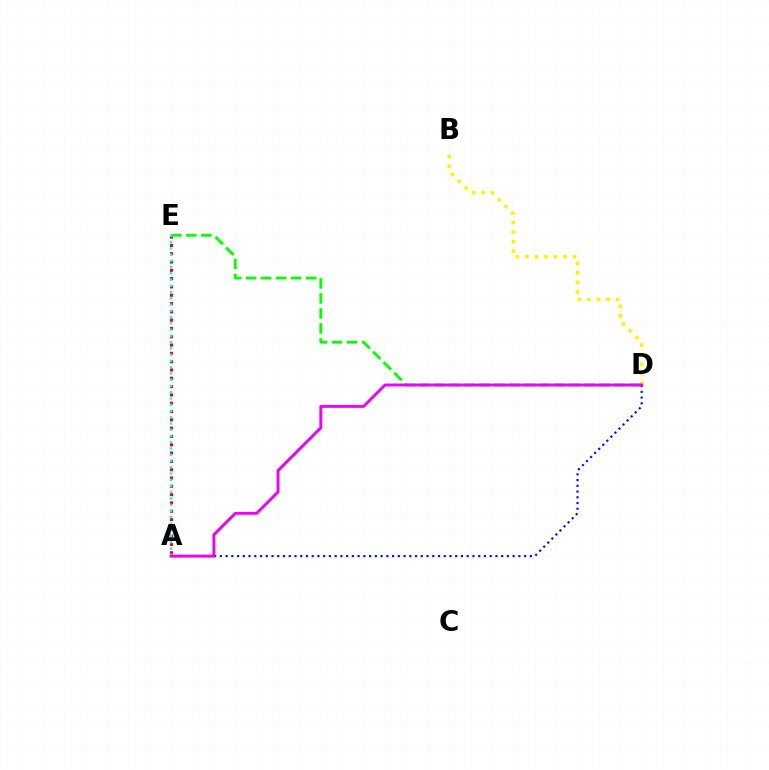{('A', 'E'): [{'color': '#ff0000', 'line_style': 'dotted', 'thickness': 2.26}, {'color': '#00fff6', 'line_style': 'dotted', 'thickness': 1.7}], ('B', 'D'): [{'color': '#fcf500', 'line_style': 'dotted', 'thickness': 2.59}], ('D', 'E'): [{'color': '#08ff00', 'line_style': 'dashed', 'thickness': 2.04}], ('A', 'D'): [{'color': '#0010ff', 'line_style': 'dotted', 'thickness': 1.56}, {'color': '#ee00ff', 'line_style': 'solid', 'thickness': 2.1}]}